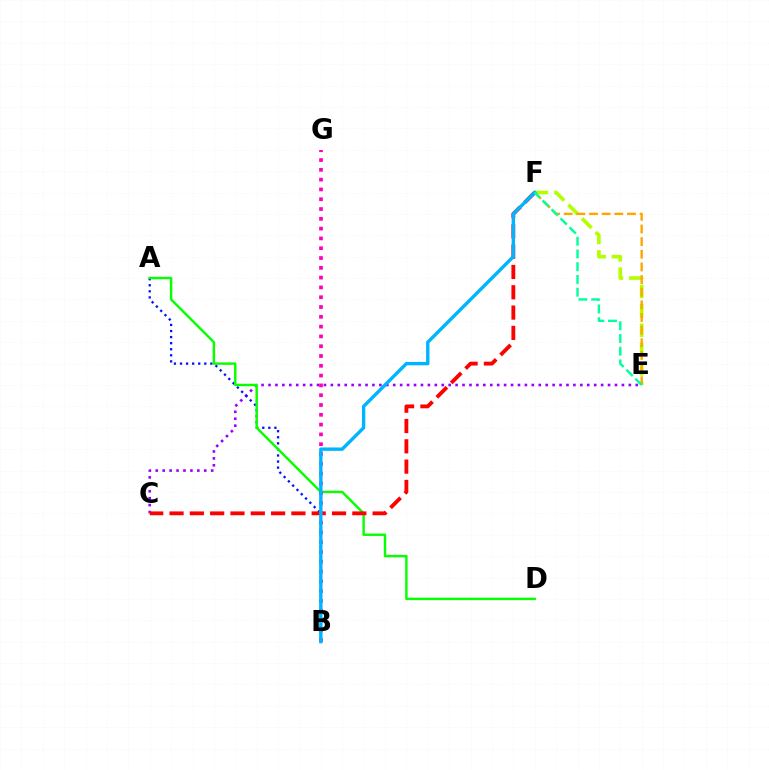{('C', 'E'): [{'color': '#9b00ff', 'line_style': 'dotted', 'thickness': 1.88}], ('A', 'B'): [{'color': '#0010ff', 'line_style': 'dotted', 'thickness': 1.65}], ('E', 'F'): [{'color': '#b3ff00', 'line_style': 'dashed', 'thickness': 2.63}, {'color': '#ffa500', 'line_style': 'dashed', 'thickness': 1.72}, {'color': '#00ff9d', 'line_style': 'dashed', 'thickness': 1.73}], ('A', 'D'): [{'color': '#08ff00', 'line_style': 'solid', 'thickness': 1.76}], ('C', 'F'): [{'color': '#ff0000', 'line_style': 'dashed', 'thickness': 2.76}], ('B', 'G'): [{'color': '#ff00bd', 'line_style': 'dotted', 'thickness': 2.66}], ('B', 'F'): [{'color': '#00b5ff', 'line_style': 'solid', 'thickness': 2.44}]}